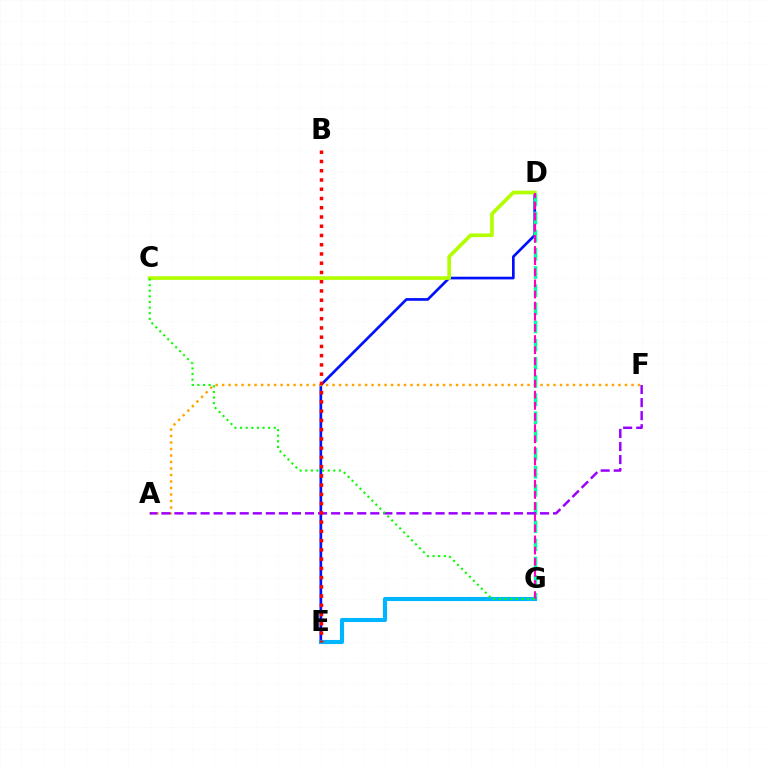{('D', 'E'): [{'color': '#0010ff', 'line_style': 'solid', 'thickness': 1.93}], ('D', 'G'): [{'color': '#00ff9d', 'line_style': 'dashed', 'thickness': 2.47}, {'color': '#ff00bd', 'line_style': 'dashed', 'thickness': 1.51}], ('E', 'G'): [{'color': '#00b5ff', 'line_style': 'solid', 'thickness': 2.96}], ('C', 'D'): [{'color': '#b3ff00', 'line_style': 'solid', 'thickness': 2.65}], ('A', 'F'): [{'color': '#ffa500', 'line_style': 'dotted', 'thickness': 1.77}, {'color': '#9b00ff', 'line_style': 'dashed', 'thickness': 1.77}], ('B', 'E'): [{'color': '#ff0000', 'line_style': 'dotted', 'thickness': 2.51}], ('C', 'G'): [{'color': '#08ff00', 'line_style': 'dotted', 'thickness': 1.52}]}